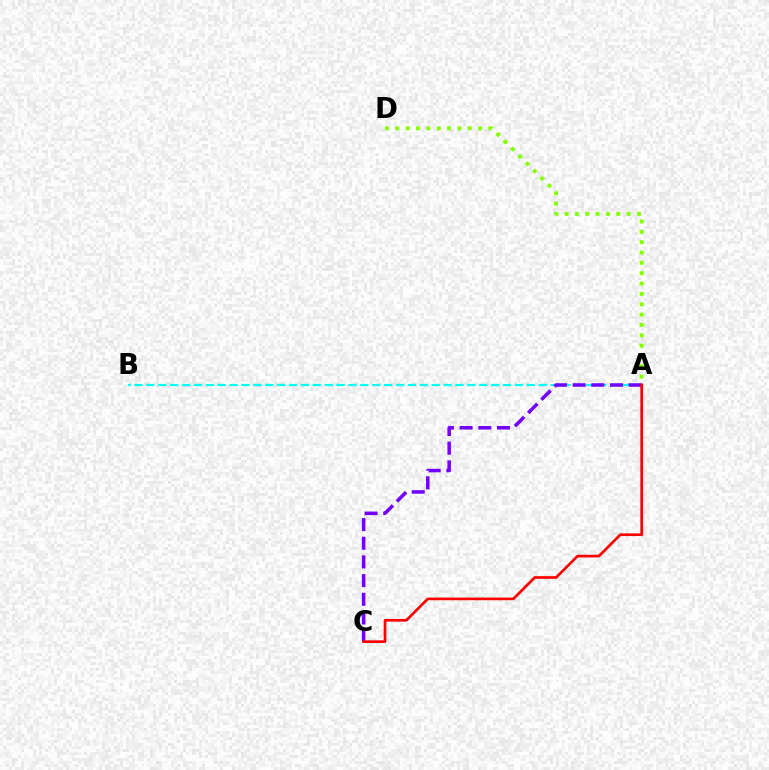{('A', 'B'): [{'color': '#00fff6', 'line_style': 'dashed', 'thickness': 1.62}], ('A', 'C'): [{'color': '#7200ff', 'line_style': 'dashed', 'thickness': 2.54}, {'color': '#ff0000', 'line_style': 'solid', 'thickness': 1.93}], ('A', 'D'): [{'color': '#84ff00', 'line_style': 'dotted', 'thickness': 2.81}]}